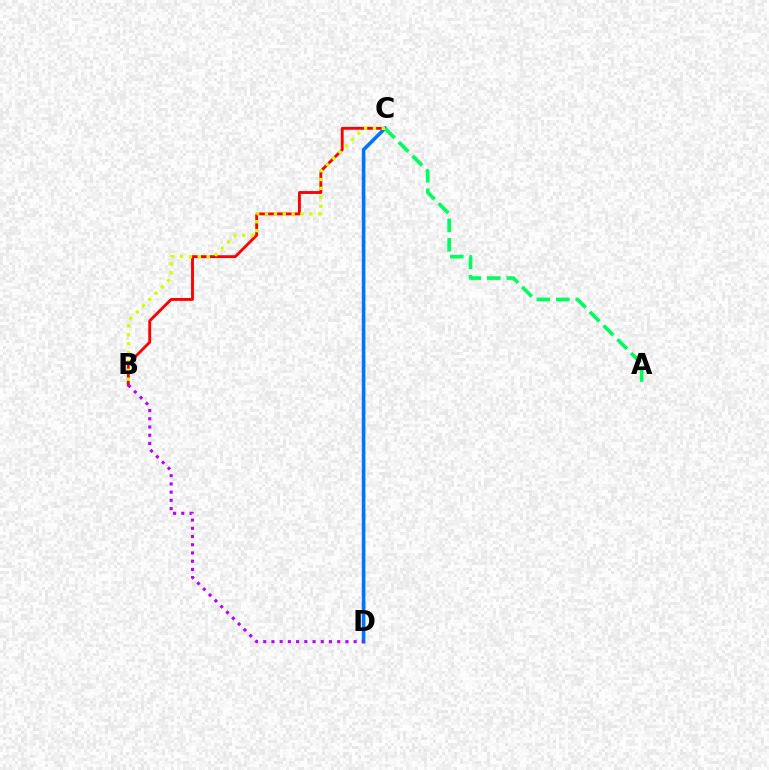{('B', 'C'): [{'color': '#ff0000', 'line_style': 'solid', 'thickness': 2.06}, {'color': '#d1ff00', 'line_style': 'dotted', 'thickness': 2.41}], ('C', 'D'): [{'color': '#0074ff', 'line_style': 'solid', 'thickness': 2.59}], ('A', 'C'): [{'color': '#00ff5c', 'line_style': 'dashed', 'thickness': 2.64}], ('B', 'D'): [{'color': '#b900ff', 'line_style': 'dotted', 'thickness': 2.23}]}